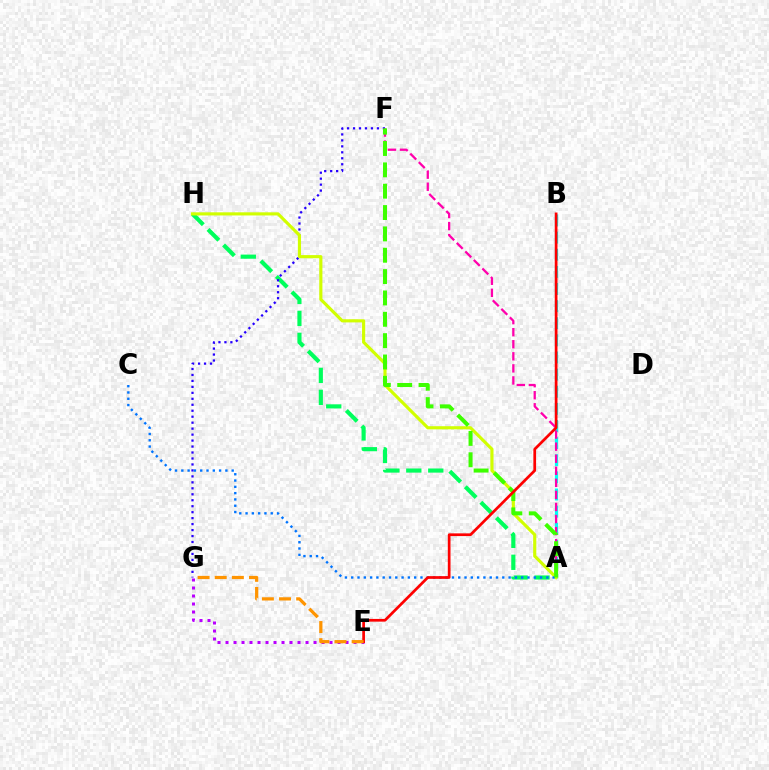{('A', 'B'): [{'color': '#00fff6', 'line_style': 'dashed', 'thickness': 2.33}], ('A', 'H'): [{'color': '#00ff5c', 'line_style': 'dashed', 'thickness': 2.98}, {'color': '#d1ff00', 'line_style': 'solid', 'thickness': 2.26}], ('F', 'G'): [{'color': '#2500ff', 'line_style': 'dotted', 'thickness': 1.62}], ('A', 'F'): [{'color': '#ff00ac', 'line_style': 'dashed', 'thickness': 1.64}, {'color': '#3dff00', 'line_style': 'dashed', 'thickness': 2.9}], ('E', 'G'): [{'color': '#b900ff', 'line_style': 'dotted', 'thickness': 2.17}, {'color': '#ff9400', 'line_style': 'dashed', 'thickness': 2.33}], ('A', 'C'): [{'color': '#0074ff', 'line_style': 'dotted', 'thickness': 1.71}], ('B', 'E'): [{'color': '#ff0000', 'line_style': 'solid', 'thickness': 1.96}]}